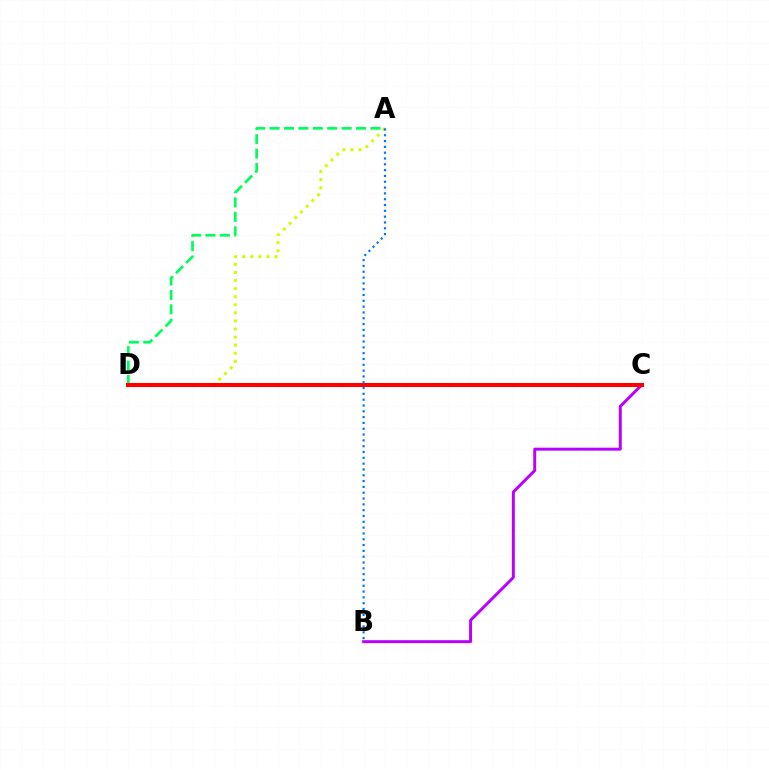{('A', 'D'): [{'color': '#d1ff00', 'line_style': 'dotted', 'thickness': 2.19}, {'color': '#00ff5c', 'line_style': 'dashed', 'thickness': 1.96}], ('B', 'C'): [{'color': '#b900ff', 'line_style': 'solid', 'thickness': 2.13}], ('C', 'D'): [{'color': '#ff0000', 'line_style': 'solid', 'thickness': 2.93}], ('A', 'B'): [{'color': '#0074ff', 'line_style': 'dotted', 'thickness': 1.58}]}